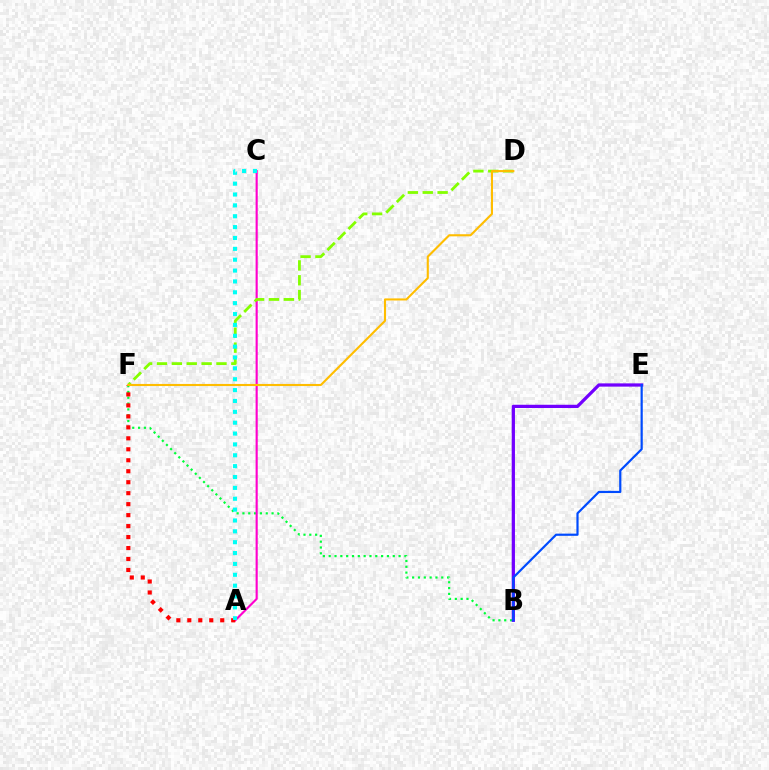{('B', 'F'): [{'color': '#00ff39', 'line_style': 'dotted', 'thickness': 1.58}], ('A', 'C'): [{'color': '#ff00cf', 'line_style': 'solid', 'thickness': 1.54}, {'color': '#00fff6', 'line_style': 'dotted', 'thickness': 2.95}], ('B', 'E'): [{'color': '#7200ff', 'line_style': 'solid', 'thickness': 2.34}, {'color': '#004bff', 'line_style': 'solid', 'thickness': 1.58}], ('A', 'F'): [{'color': '#ff0000', 'line_style': 'dotted', 'thickness': 2.98}], ('D', 'F'): [{'color': '#84ff00', 'line_style': 'dashed', 'thickness': 2.02}, {'color': '#ffbd00', 'line_style': 'solid', 'thickness': 1.52}]}